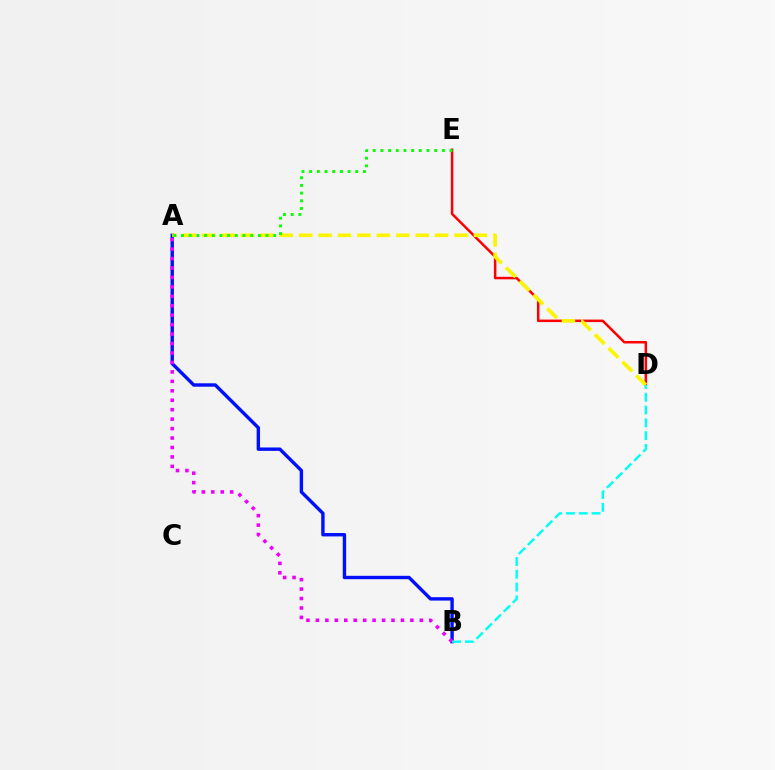{('D', 'E'): [{'color': '#ff0000', 'line_style': 'solid', 'thickness': 1.81}], ('A', 'B'): [{'color': '#0010ff', 'line_style': 'solid', 'thickness': 2.44}, {'color': '#ee00ff', 'line_style': 'dotted', 'thickness': 2.57}], ('A', 'D'): [{'color': '#fcf500', 'line_style': 'dashed', 'thickness': 2.64}], ('A', 'E'): [{'color': '#08ff00', 'line_style': 'dotted', 'thickness': 2.09}], ('B', 'D'): [{'color': '#00fff6', 'line_style': 'dashed', 'thickness': 1.74}]}